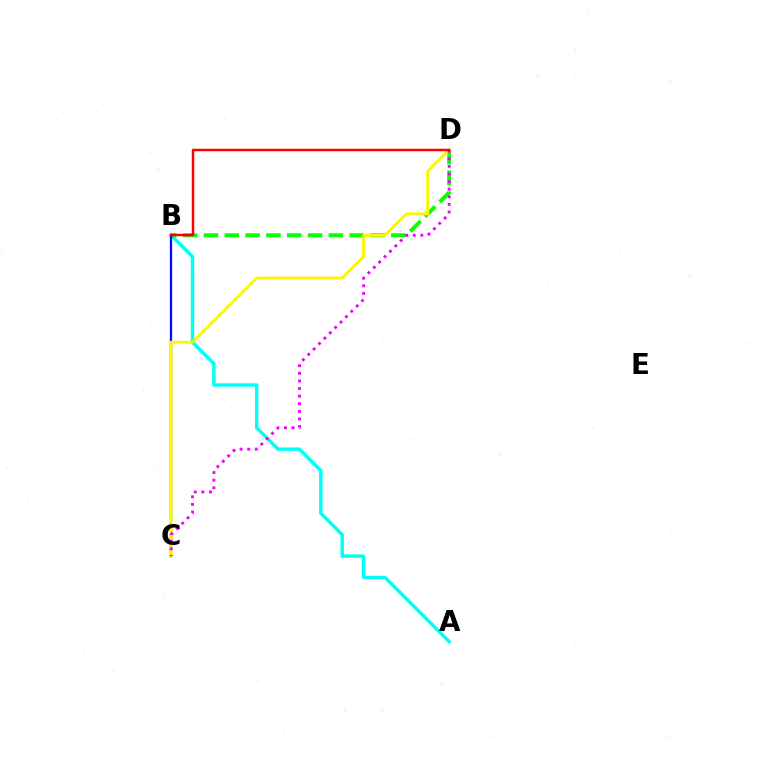{('A', 'B'): [{'color': '#00fff6', 'line_style': 'solid', 'thickness': 2.47}], ('B', 'D'): [{'color': '#08ff00', 'line_style': 'dashed', 'thickness': 2.83}, {'color': '#ff0000', 'line_style': 'solid', 'thickness': 1.79}], ('B', 'C'): [{'color': '#0010ff', 'line_style': 'solid', 'thickness': 1.66}], ('C', 'D'): [{'color': '#fcf500', 'line_style': 'solid', 'thickness': 2.09}, {'color': '#ee00ff', 'line_style': 'dotted', 'thickness': 2.07}]}